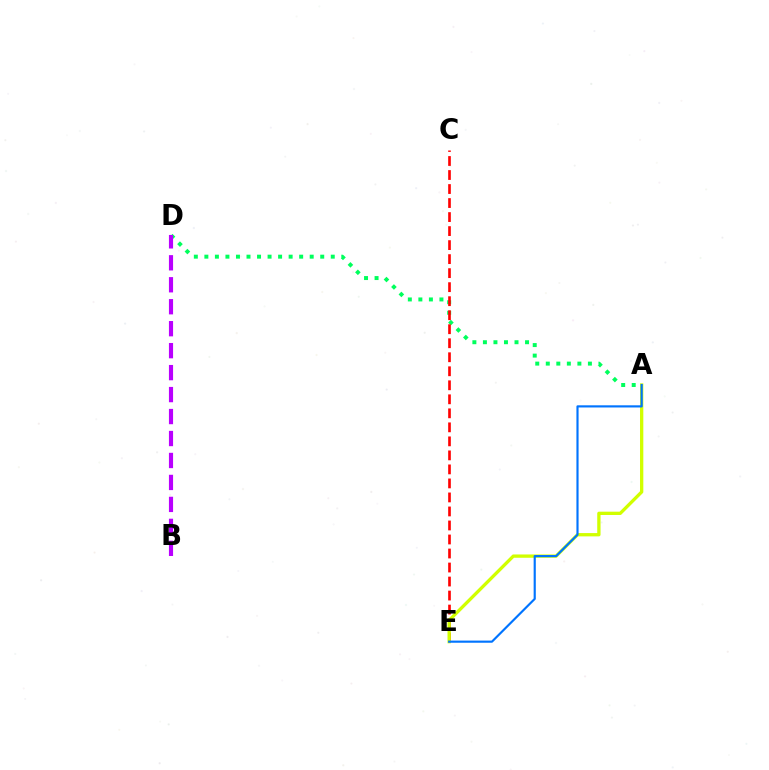{('A', 'D'): [{'color': '#00ff5c', 'line_style': 'dotted', 'thickness': 2.86}], ('C', 'E'): [{'color': '#ff0000', 'line_style': 'dashed', 'thickness': 1.9}], ('B', 'D'): [{'color': '#b900ff', 'line_style': 'dashed', 'thickness': 2.98}], ('A', 'E'): [{'color': '#d1ff00', 'line_style': 'solid', 'thickness': 2.38}, {'color': '#0074ff', 'line_style': 'solid', 'thickness': 1.55}]}